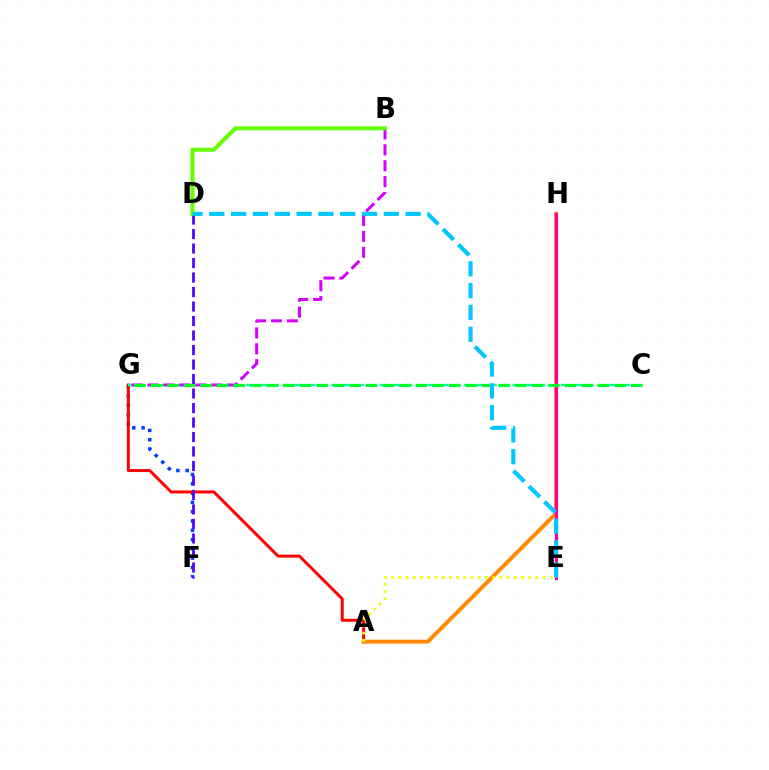{('F', 'G'): [{'color': '#003fff', 'line_style': 'dotted', 'thickness': 2.52}], ('A', 'G'): [{'color': '#ff0000', 'line_style': 'solid', 'thickness': 2.14}], ('A', 'H'): [{'color': '#ff8800', 'line_style': 'solid', 'thickness': 2.84}], ('C', 'G'): [{'color': '#00ffaf', 'line_style': 'dashed', 'thickness': 1.64}, {'color': '#00ff27', 'line_style': 'dashed', 'thickness': 2.25}], ('E', 'H'): [{'color': '#ff00a0', 'line_style': 'solid', 'thickness': 2.24}], ('B', 'G'): [{'color': '#d600ff', 'line_style': 'dashed', 'thickness': 2.16}], ('D', 'F'): [{'color': '#4f00ff', 'line_style': 'dashed', 'thickness': 1.97}], ('A', 'E'): [{'color': '#eeff00', 'line_style': 'dotted', 'thickness': 1.96}], ('B', 'D'): [{'color': '#66ff00', 'line_style': 'solid', 'thickness': 2.92}], ('D', 'E'): [{'color': '#00c7ff', 'line_style': 'dashed', 'thickness': 2.96}]}